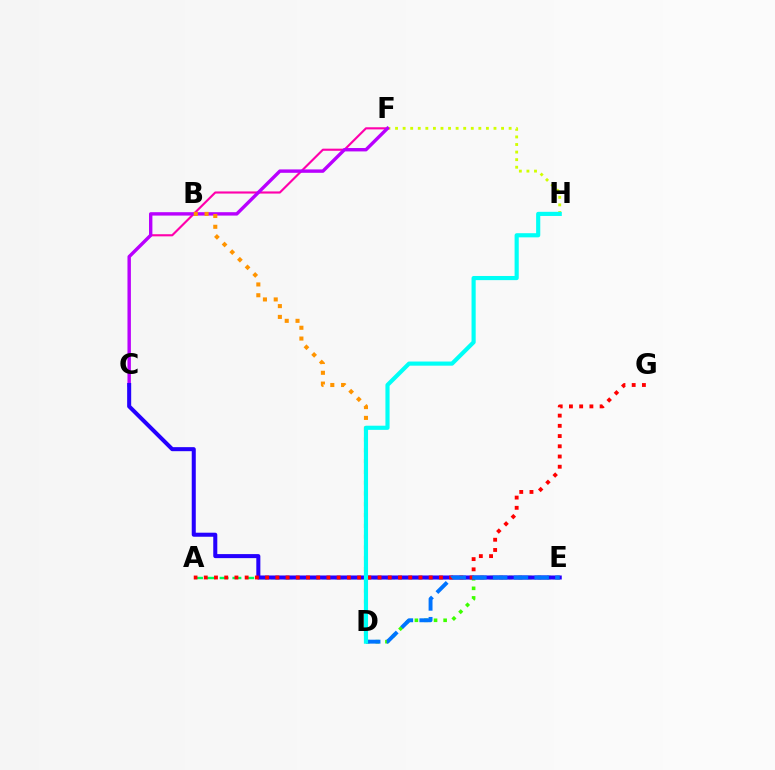{('A', 'E'): [{'color': '#00ff5c', 'line_style': 'dashed', 'thickness': 1.74}], ('F', 'H'): [{'color': '#d1ff00', 'line_style': 'dotted', 'thickness': 2.06}], ('D', 'E'): [{'color': '#3dff00', 'line_style': 'dotted', 'thickness': 2.6}, {'color': '#0074ff', 'line_style': 'dashed', 'thickness': 2.82}], ('C', 'F'): [{'color': '#ff00ac', 'line_style': 'solid', 'thickness': 1.54}, {'color': '#b900ff', 'line_style': 'solid', 'thickness': 2.44}], ('B', 'D'): [{'color': '#ff9400', 'line_style': 'dotted', 'thickness': 2.93}], ('C', 'E'): [{'color': '#2500ff', 'line_style': 'solid', 'thickness': 2.91}], ('A', 'G'): [{'color': '#ff0000', 'line_style': 'dotted', 'thickness': 2.78}], ('D', 'H'): [{'color': '#00fff6', 'line_style': 'solid', 'thickness': 2.99}]}